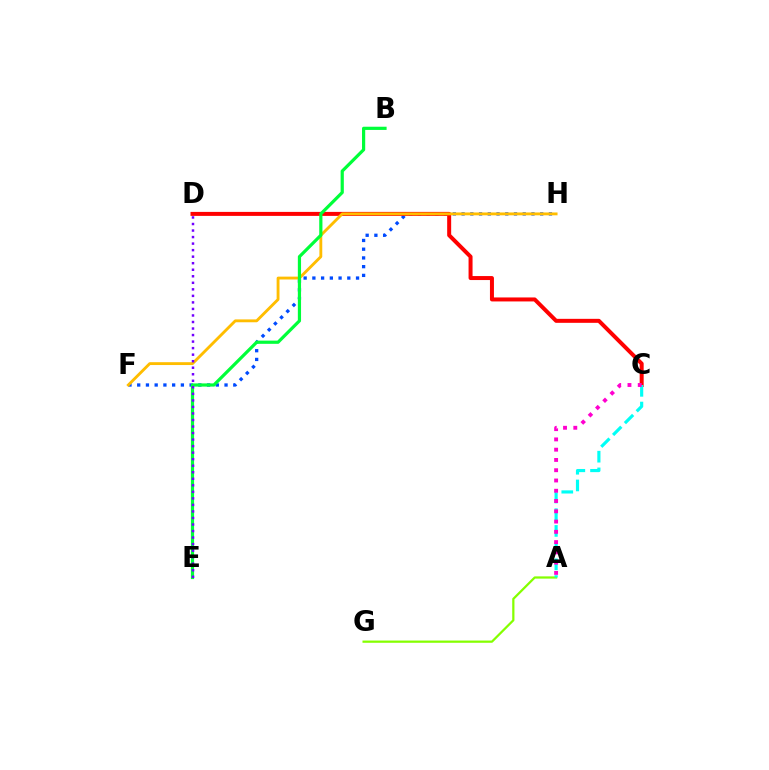{('A', 'G'): [{'color': '#84ff00', 'line_style': 'solid', 'thickness': 1.61}], ('F', 'H'): [{'color': '#004bff', 'line_style': 'dotted', 'thickness': 2.37}, {'color': '#ffbd00', 'line_style': 'solid', 'thickness': 2.06}], ('C', 'D'): [{'color': '#ff0000', 'line_style': 'solid', 'thickness': 2.87}], ('B', 'E'): [{'color': '#00ff39', 'line_style': 'solid', 'thickness': 2.31}], ('A', 'C'): [{'color': '#00fff6', 'line_style': 'dashed', 'thickness': 2.27}, {'color': '#ff00cf', 'line_style': 'dotted', 'thickness': 2.79}], ('D', 'E'): [{'color': '#7200ff', 'line_style': 'dotted', 'thickness': 1.77}]}